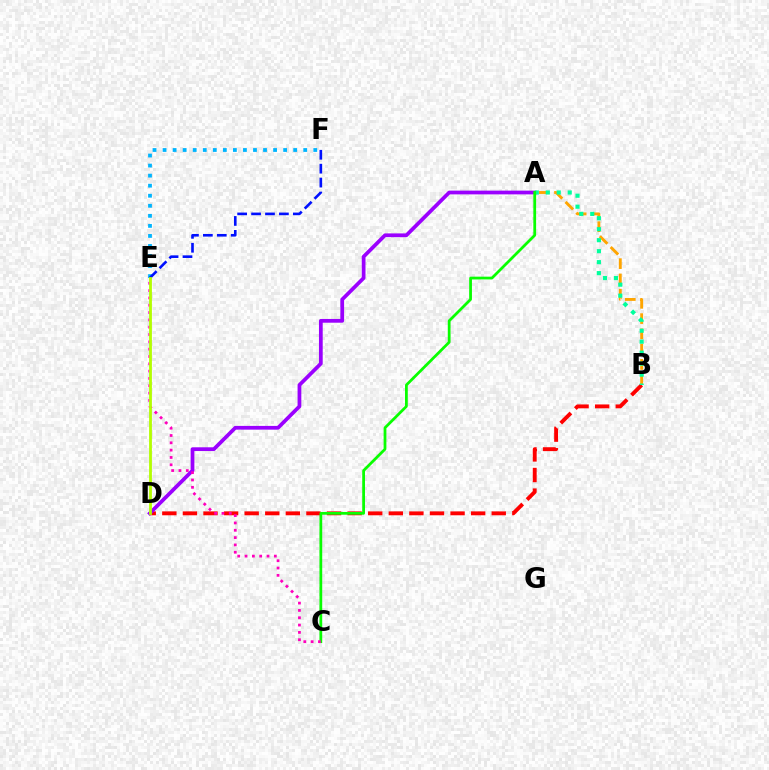{('B', 'D'): [{'color': '#ff0000', 'line_style': 'dashed', 'thickness': 2.8}], ('E', 'F'): [{'color': '#00b5ff', 'line_style': 'dotted', 'thickness': 2.73}, {'color': '#0010ff', 'line_style': 'dashed', 'thickness': 1.89}], ('A', 'B'): [{'color': '#ffa500', 'line_style': 'dashed', 'thickness': 2.07}, {'color': '#00ff9d', 'line_style': 'dotted', 'thickness': 2.98}], ('A', 'D'): [{'color': '#9b00ff', 'line_style': 'solid', 'thickness': 2.7}], ('A', 'C'): [{'color': '#08ff00', 'line_style': 'solid', 'thickness': 1.99}], ('C', 'E'): [{'color': '#ff00bd', 'line_style': 'dotted', 'thickness': 1.99}], ('D', 'E'): [{'color': '#b3ff00', 'line_style': 'solid', 'thickness': 2.02}]}